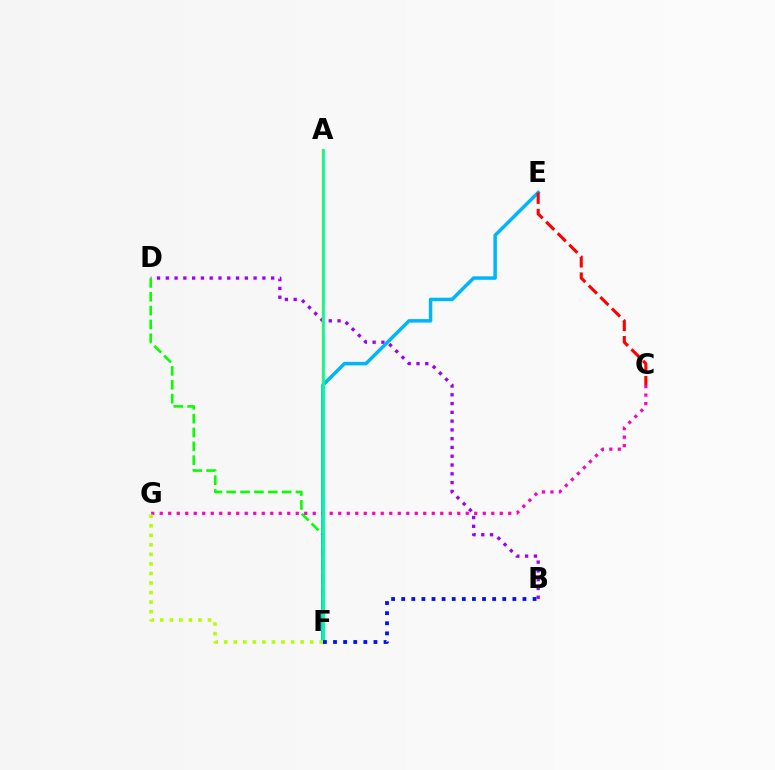{('B', 'D'): [{'color': '#9b00ff', 'line_style': 'dotted', 'thickness': 2.39}], ('D', 'F'): [{'color': '#08ff00', 'line_style': 'dashed', 'thickness': 1.88}], ('C', 'G'): [{'color': '#ff00bd', 'line_style': 'dotted', 'thickness': 2.31}], ('A', 'F'): [{'color': '#ffa500', 'line_style': 'solid', 'thickness': 1.72}, {'color': '#00ff9d', 'line_style': 'solid', 'thickness': 1.93}], ('E', 'F'): [{'color': '#00b5ff', 'line_style': 'solid', 'thickness': 2.51}], ('B', 'F'): [{'color': '#0010ff', 'line_style': 'dotted', 'thickness': 2.75}], ('F', 'G'): [{'color': '#b3ff00', 'line_style': 'dotted', 'thickness': 2.59}], ('C', 'E'): [{'color': '#ff0000', 'line_style': 'dashed', 'thickness': 2.21}]}